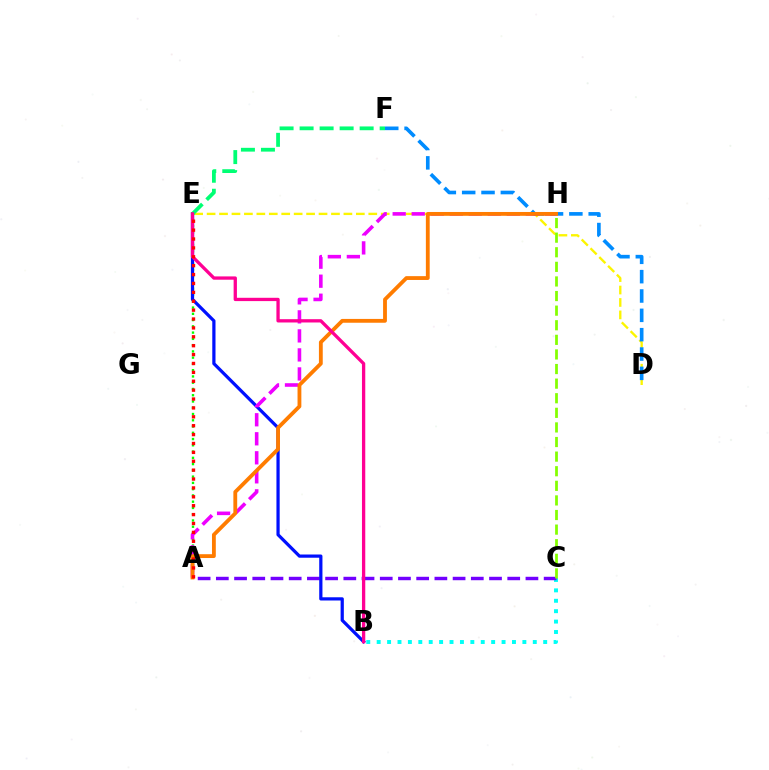{('D', 'E'): [{'color': '#fcf500', 'line_style': 'dashed', 'thickness': 1.69}], ('B', 'C'): [{'color': '#00fff6', 'line_style': 'dotted', 'thickness': 2.83}], ('A', 'C'): [{'color': '#7200ff', 'line_style': 'dashed', 'thickness': 2.47}], ('A', 'E'): [{'color': '#08ff00', 'line_style': 'dotted', 'thickness': 1.7}, {'color': '#ff0000', 'line_style': 'dotted', 'thickness': 2.42}], ('B', 'E'): [{'color': '#0010ff', 'line_style': 'solid', 'thickness': 2.32}, {'color': '#ff0094', 'line_style': 'solid', 'thickness': 2.38}], ('D', 'F'): [{'color': '#008cff', 'line_style': 'dashed', 'thickness': 2.63}], ('A', 'H'): [{'color': '#ee00ff', 'line_style': 'dashed', 'thickness': 2.58}, {'color': '#ff7c00', 'line_style': 'solid', 'thickness': 2.75}], ('E', 'F'): [{'color': '#00ff74', 'line_style': 'dashed', 'thickness': 2.72}], ('C', 'H'): [{'color': '#84ff00', 'line_style': 'dashed', 'thickness': 1.98}]}